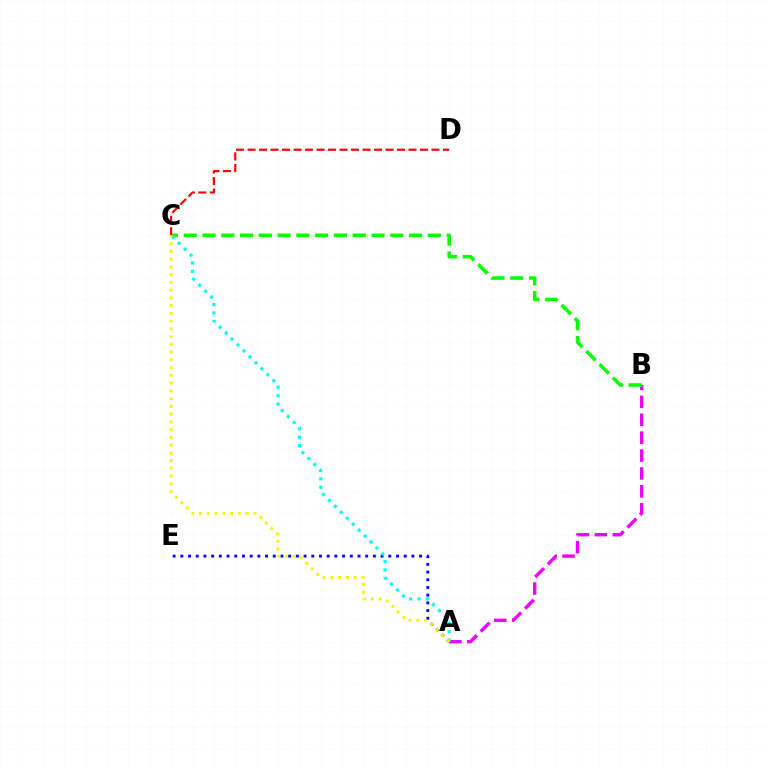{('A', 'B'): [{'color': '#ee00ff', 'line_style': 'dashed', 'thickness': 2.43}], ('B', 'C'): [{'color': '#08ff00', 'line_style': 'dashed', 'thickness': 2.55}], ('A', 'E'): [{'color': '#0010ff', 'line_style': 'dotted', 'thickness': 2.09}], ('C', 'D'): [{'color': '#ff0000', 'line_style': 'dashed', 'thickness': 1.56}], ('A', 'C'): [{'color': '#00fff6', 'line_style': 'dotted', 'thickness': 2.28}, {'color': '#fcf500', 'line_style': 'dotted', 'thickness': 2.1}]}